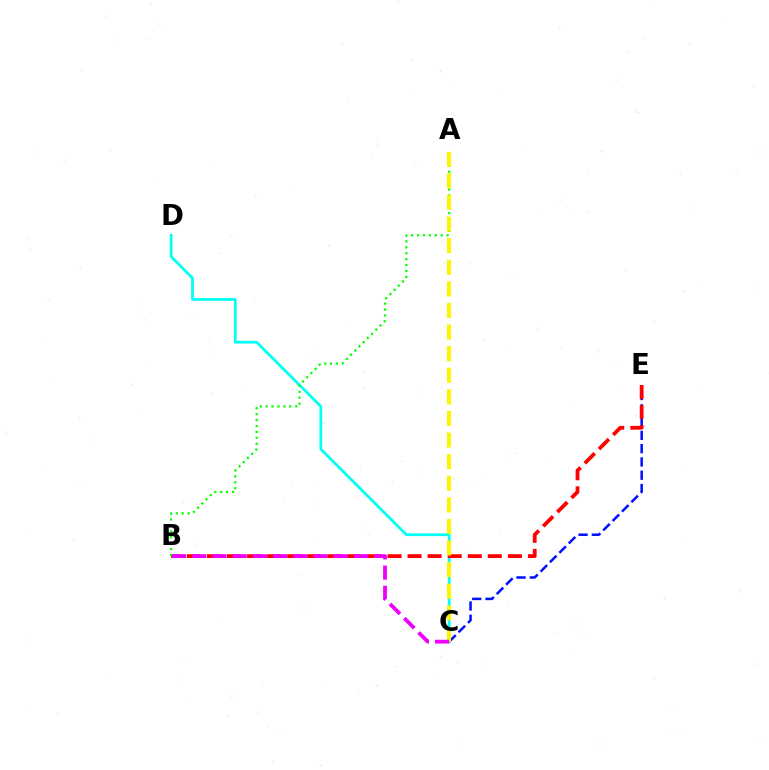{('C', 'D'): [{'color': '#00fff6', 'line_style': 'solid', 'thickness': 1.98}], ('C', 'E'): [{'color': '#0010ff', 'line_style': 'dashed', 'thickness': 1.81}], ('B', 'E'): [{'color': '#ff0000', 'line_style': 'dashed', 'thickness': 2.73}], ('A', 'B'): [{'color': '#08ff00', 'line_style': 'dotted', 'thickness': 1.61}], ('A', 'C'): [{'color': '#fcf500', 'line_style': 'dashed', 'thickness': 2.93}], ('B', 'C'): [{'color': '#ee00ff', 'line_style': 'dashed', 'thickness': 2.75}]}